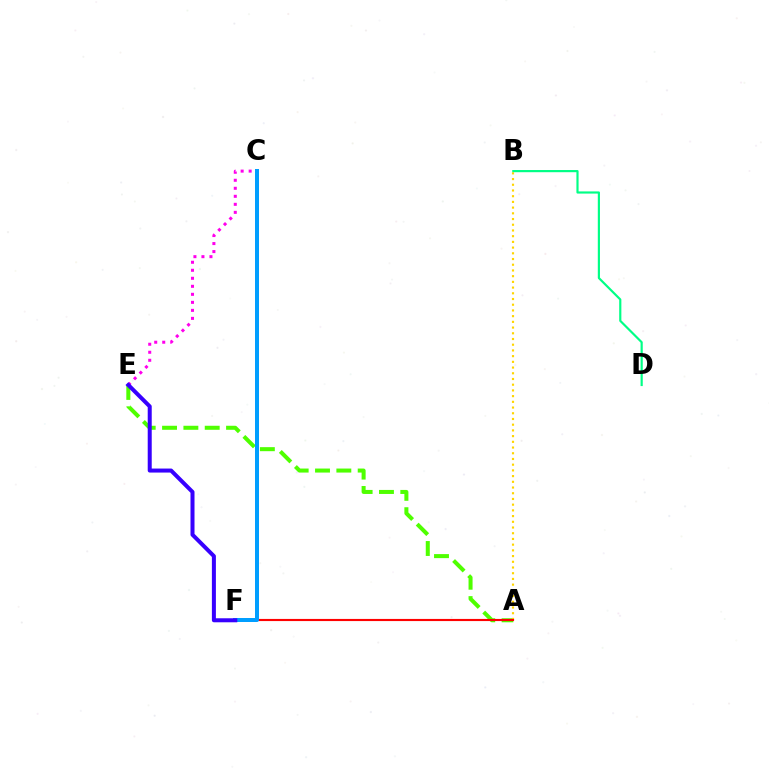{('C', 'E'): [{'color': '#ff00ed', 'line_style': 'dotted', 'thickness': 2.18}], ('A', 'E'): [{'color': '#4fff00', 'line_style': 'dashed', 'thickness': 2.9}], ('A', 'B'): [{'color': '#ffd500', 'line_style': 'dotted', 'thickness': 1.55}], ('A', 'F'): [{'color': '#ff0000', 'line_style': 'solid', 'thickness': 1.54}], ('C', 'F'): [{'color': '#009eff', 'line_style': 'solid', 'thickness': 2.88}], ('E', 'F'): [{'color': '#3700ff', 'line_style': 'solid', 'thickness': 2.89}], ('B', 'D'): [{'color': '#00ff86', 'line_style': 'solid', 'thickness': 1.57}]}